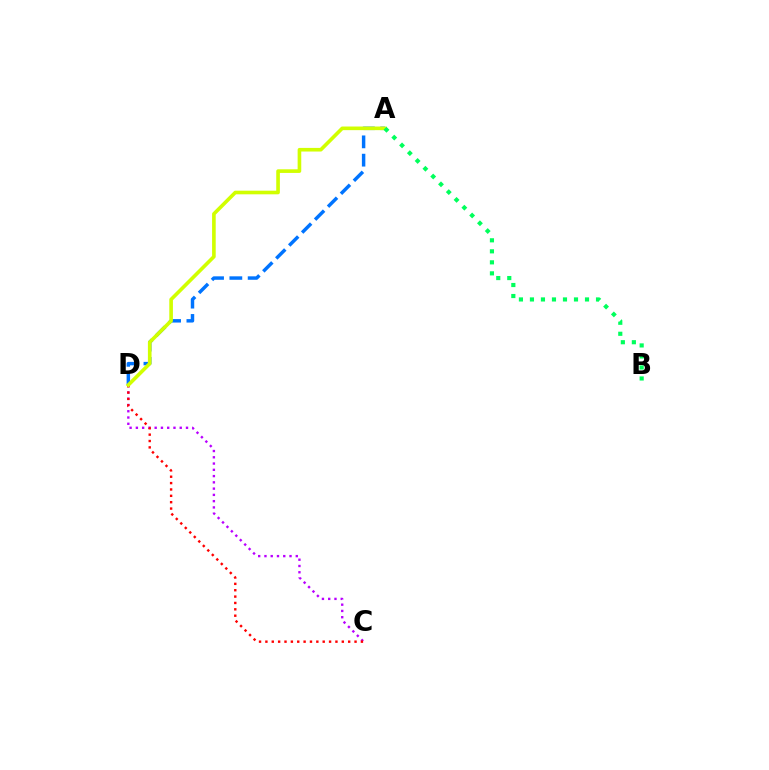{('C', 'D'): [{'color': '#b900ff', 'line_style': 'dotted', 'thickness': 1.7}, {'color': '#ff0000', 'line_style': 'dotted', 'thickness': 1.73}], ('A', 'D'): [{'color': '#0074ff', 'line_style': 'dashed', 'thickness': 2.49}, {'color': '#d1ff00', 'line_style': 'solid', 'thickness': 2.61}], ('A', 'B'): [{'color': '#00ff5c', 'line_style': 'dotted', 'thickness': 2.99}]}